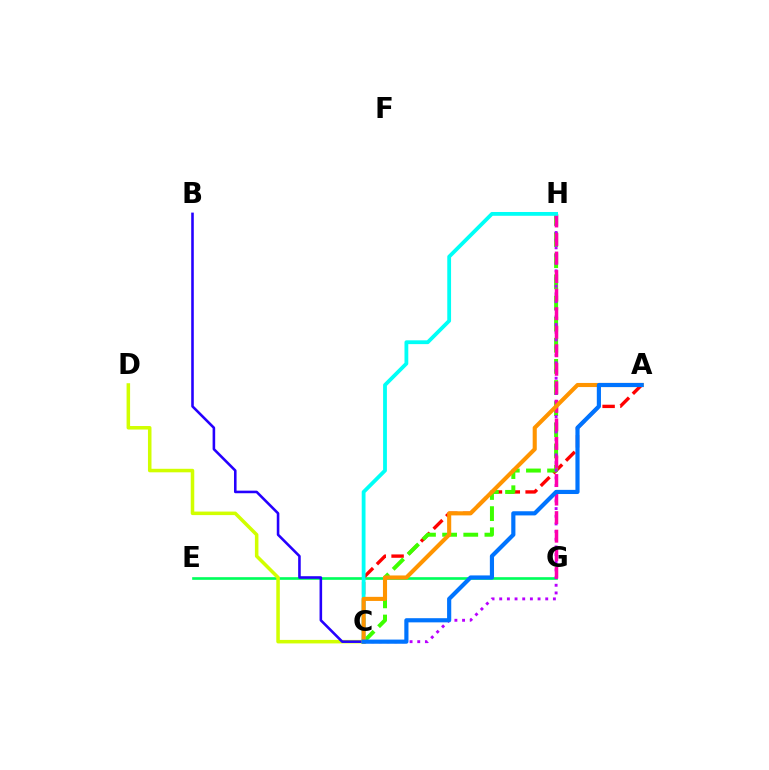{('E', 'G'): [{'color': '#00ff5c', 'line_style': 'solid', 'thickness': 1.91}], ('C', 'D'): [{'color': '#d1ff00', 'line_style': 'solid', 'thickness': 2.54}], ('A', 'C'): [{'color': '#ff0000', 'line_style': 'dashed', 'thickness': 2.42}, {'color': '#ff9400', 'line_style': 'solid', 'thickness': 2.95}, {'color': '#0074ff', 'line_style': 'solid', 'thickness': 3.0}], ('B', 'C'): [{'color': '#2500ff', 'line_style': 'solid', 'thickness': 1.86}], ('C', 'H'): [{'color': '#3dff00', 'line_style': 'dashed', 'thickness': 2.87}, {'color': '#b900ff', 'line_style': 'dotted', 'thickness': 2.08}, {'color': '#00fff6', 'line_style': 'solid', 'thickness': 2.73}], ('G', 'H'): [{'color': '#ff00ac', 'line_style': 'dashed', 'thickness': 2.52}]}